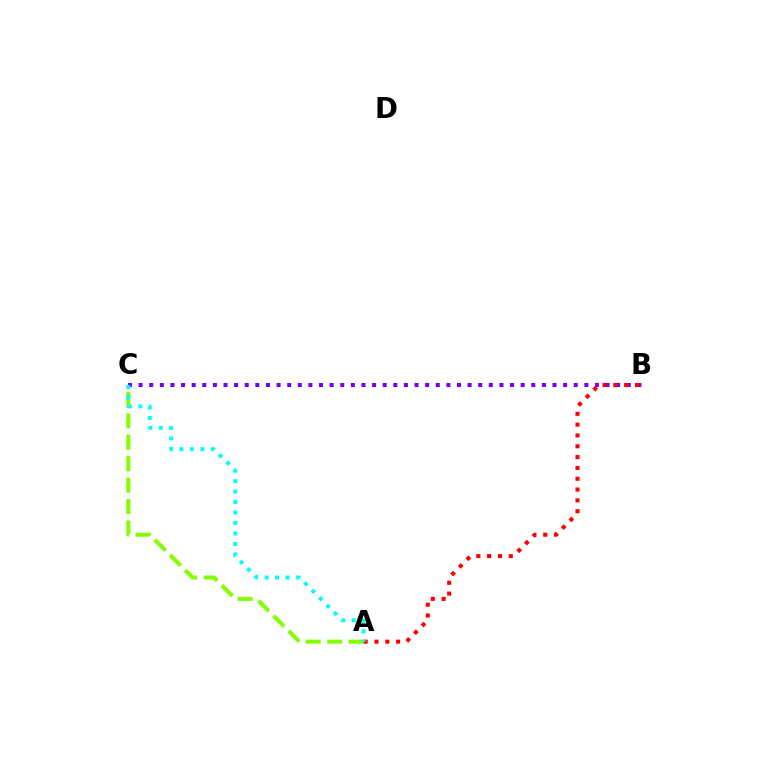{('B', 'C'): [{'color': '#7200ff', 'line_style': 'dotted', 'thickness': 2.88}], ('A', 'C'): [{'color': '#84ff00', 'line_style': 'dashed', 'thickness': 2.91}, {'color': '#00fff6', 'line_style': 'dotted', 'thickness': 2.85}], ('A', 'B'): [{'color': '#ff0000', 'line_style': 'dotted', 'thickness': 2.94}]}